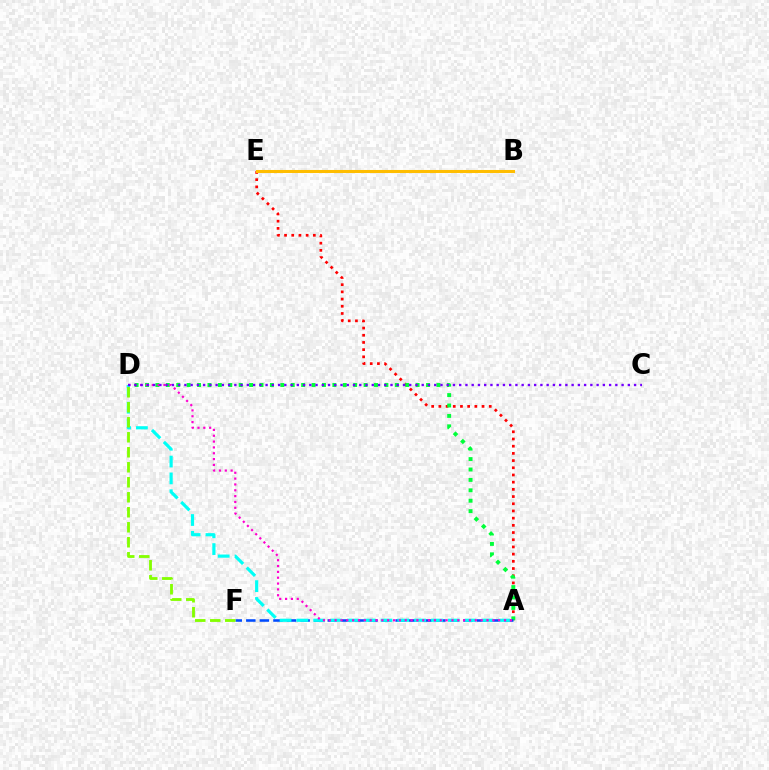{('A', 'E'): [{'color': '#ff0000', 'line_style': 'dotted', 'thickness': 1.96}], ('B', 'E'): [{'color': '#ffbd00', 'line_style': 'solid', 'thickness': 2.2}], ('A', 'D'): [{'color': '#00ff39', 'line_style': 'dotted', 'thickness': 2.83}, {'color': '#00fff6', 'line_style': 'dashed', 'thickness': 2.29}, {'color': '#ff00cf', 'line_style': 'dotted', 'thickness': 1.59}], ('A', 'F'): [{'color': '#004bff', 'line_style': 'dashed', 'thickness': 1.84}], ('C', 'D'): [{'color': '#7200ff', 'line_style': 'dotted', 'thickness': 1.7}], ('D', 'F'): [{'color': '#84ff00', 'line_style': 'dashed', 'thickness': 2.04}]}